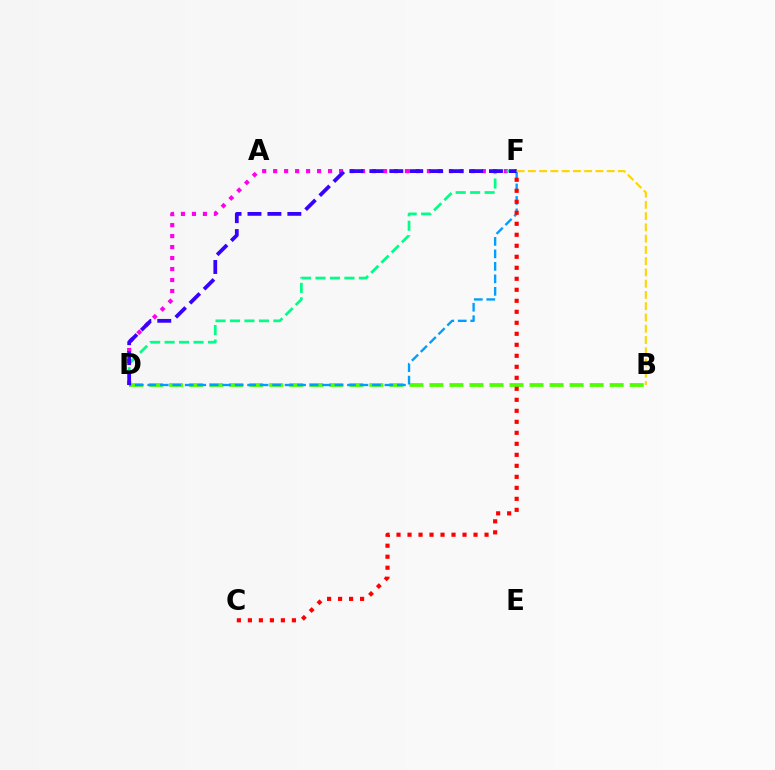{('D', 'F'): [{'color': '#ff00ed', 'line_style': 'dotted', 'thickness': 2.98}, {'color': '#00ff86', 'line_style': 'dashed', 'thickness': 1.96}, {'color': '#009eff', 'line_style': 'dashed', 'thickness': 1.7}, {'color': '#3700ff', 'line_style': 'dashed', 'thickness': 2.71}], ('B', 'D'): [{'color': '#4fff00', 'line_style': 'dashed', 'thickness': 2.72}], ('C', 'F'): [{'color': '#ff0000', 'line_style': 'dotted', 'thickness': 2.99}], ('B', 'F'): [{'color': '#ffd500', 'line_style': 'dashed', 'thickness': 1.53}]}